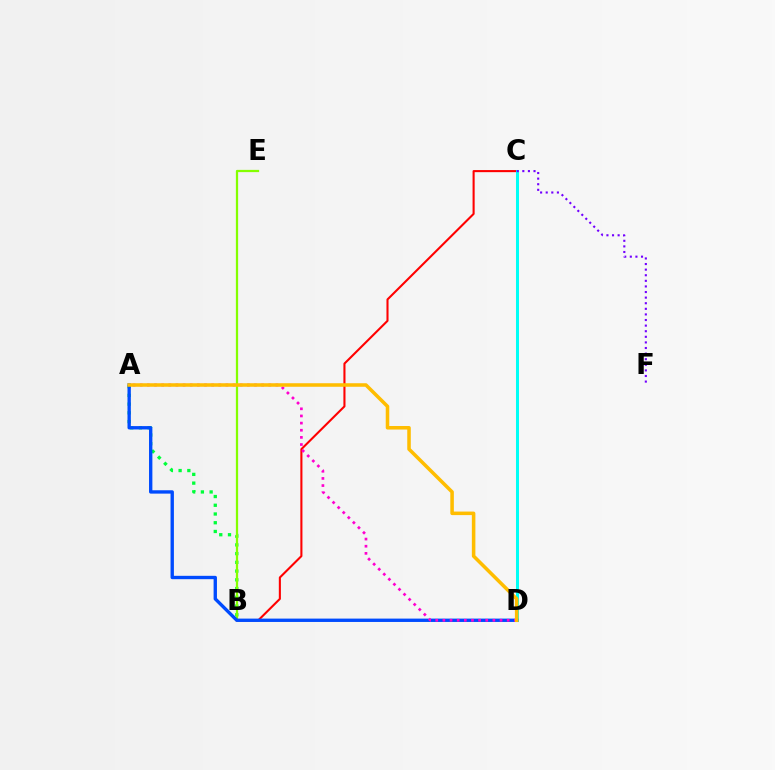{('B', 'C'): [{'color': '#ff0000', 'line_style': 'solid', 'thickness': 1.5}], ('A', 'B'): [{'color': '#00ff39', 'line_style': 'dotted', 'thickness': 2.37}], ('B', 'E'): [{'color': '#84ff00', 'line_style': 'solid', 'thickness': 1.62}], ('C', 'D'): [{'color': '#00fff6', 'line_style': 'solid', 'thickness': 2.17}], ('A', 'D'): [{'color': '#004bff', 'line_style': 'solid', 'thickness': 2.42}, {'color': '#ff00cf', 'line_style': 'dotted', 'thickness': 1.94}, {'color': '#ffbd00', 'line_style': 'solid', 'thickness': 2.55}], ('C', 'F'): [{'color': '#7200ff', 'line_style': 'dotted', 'thickness': 1.52}]}